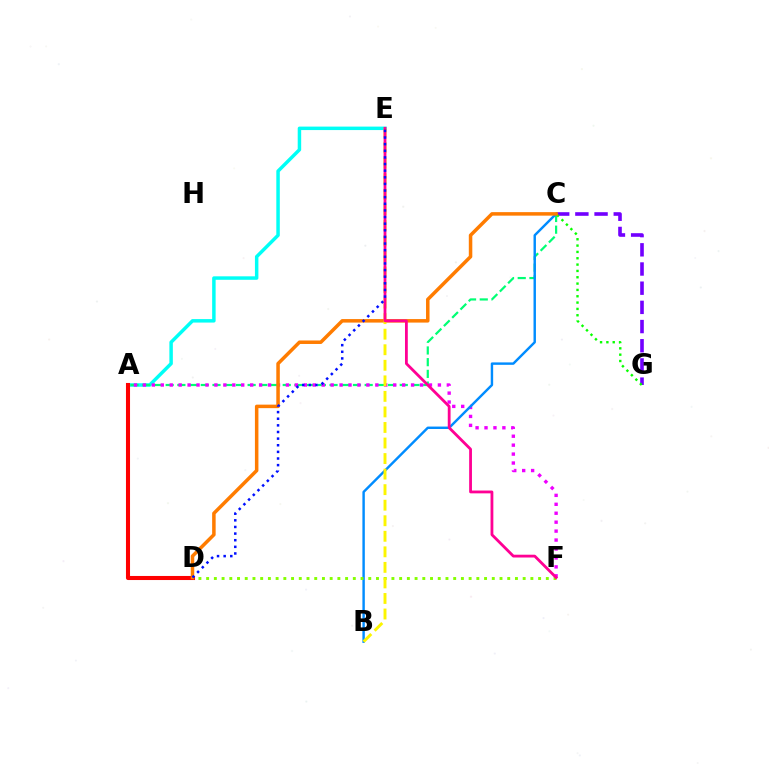{('A', 'E'): [{'color': '#00fff6', 'line_style': 'solid', 'thickness': 2.5}], ('A', 'D'): [{'color': '#ff0000', 'line_style': 'solid', 'thickness': 2.93}], ('C', 'G'): [{'color': '#7200ff', 'line_style': 'dashed', 'thickness': 2.61}, {'color': '#08ff00', 'line_style': 'dotted', 'thickness': 1.72}], ('A', 'C'): [{'color': '#00ff74', 'line_style': 'dashed', 'thickness': 1.59}], ('A', 'F'): [{'color': '#ee00ff', 'line_style': 'dotted', 'thickness': 2.43}], ('B', 'C'): [{'color': '#008cff', 'line_style': 'solid', 'thickness': 1.75}], ('C', 'D'): [{'color': '#ff7c00', 'line_style': 'solid', 'thickness': 2.53}], ('D', 'F'): [{'color': '#84ff00', 'line_style': 'dotted', 'thickness': 2.1}], ('B', 'E'): [{'color': '#fcf500', 'line_style': 'dashed', 'thickness': 2.11}], ('E', 'F'): [{'color': '#ff0094', 'line_style': 'solid', 'thickness': 2.02}], ('D', 'E'): [{'color': '#0010ff', 'line_style': 'dotted', 'thickness': 1.8}]}